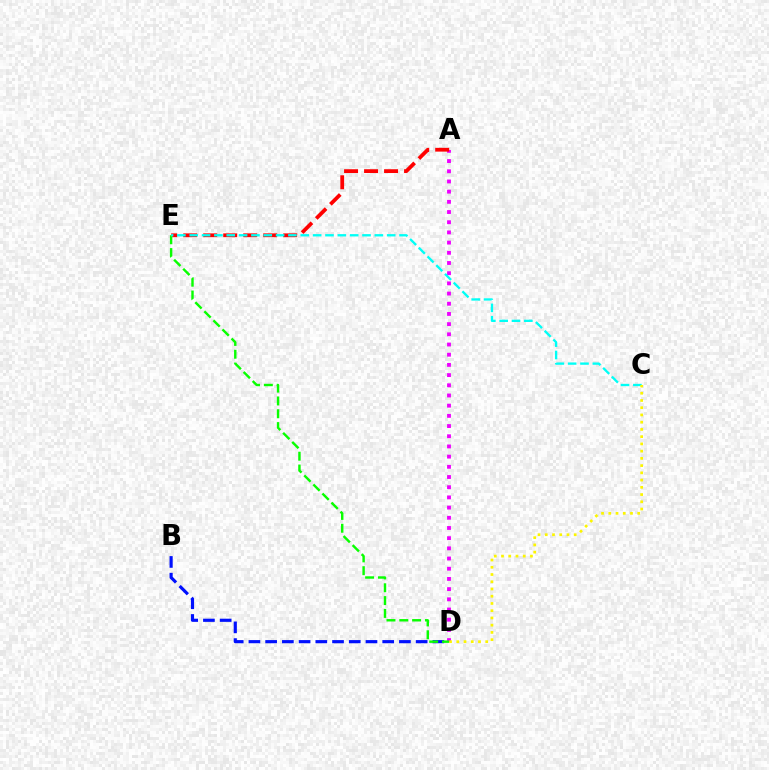{('A', 'D'): [{'color': '#ee00ff', 'line_style': 'dotted', 'thickness': 2.77}], ('B', 'D'): [{'color': '#0010ff', 'line_style': 'dashed', 'thickness': 2.27}], ('A', 'E'): [{'color': '#ff0000', 'line_style': 'dashed', 'thickness': 2.72}], ('D', 'E'): [{'color': '#08ff00', 'line_style': 'dashed', 'thickness': 1.74}], ('C', 'E'): [{'color': '#00fff6', 'line_style': 'dashed', 'thickness': 1.68}], ('C', 'D'): [{'color': '#fcf500', 'line_style': 'dotted', 'thickness': 1.97}]}